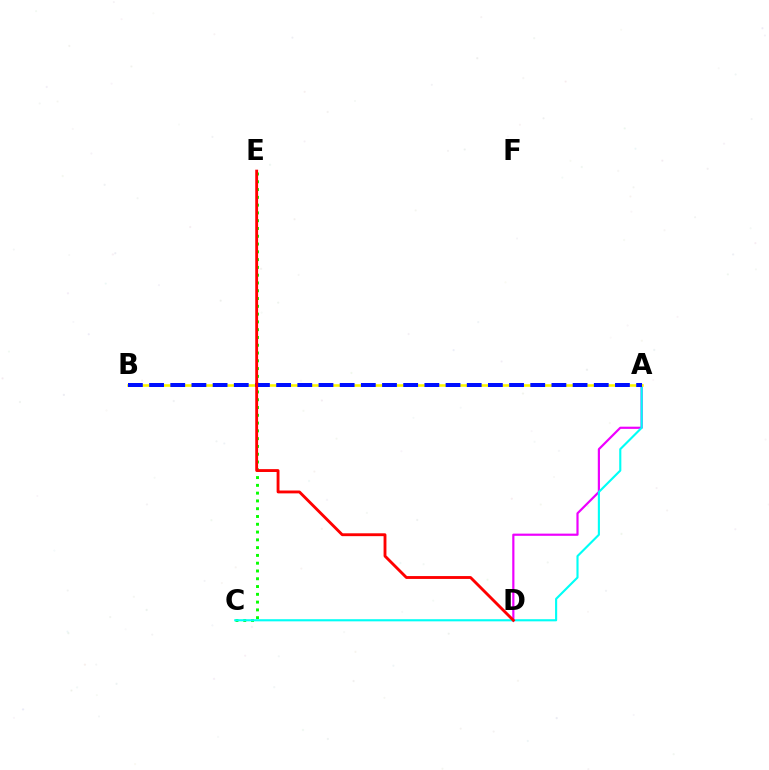{('A', 'D'): [{'color': '#ee00ff', 'line_style': 'solid', 'thickness': 1.58}], ('C', 'E'): [{'color': '#08ff00', 'line_style': 'dotted', 'thickness': 2.11}], ('A', 'C'): [{'color': '#00fff6', 'line_style': 'solid', 'thickness': 1.53}], ('A', 'B'): [{'color': '#fcf500', 'line_style': 'solid', 'thickness': 1.85}, {'color': '#0010ff', 'line_style': 'dashed', 'thickness': 2.88}], ('D', 'E'): [{'color': '#ff0000', 'line_style': 'solid', 'thickness': 2.06}]}